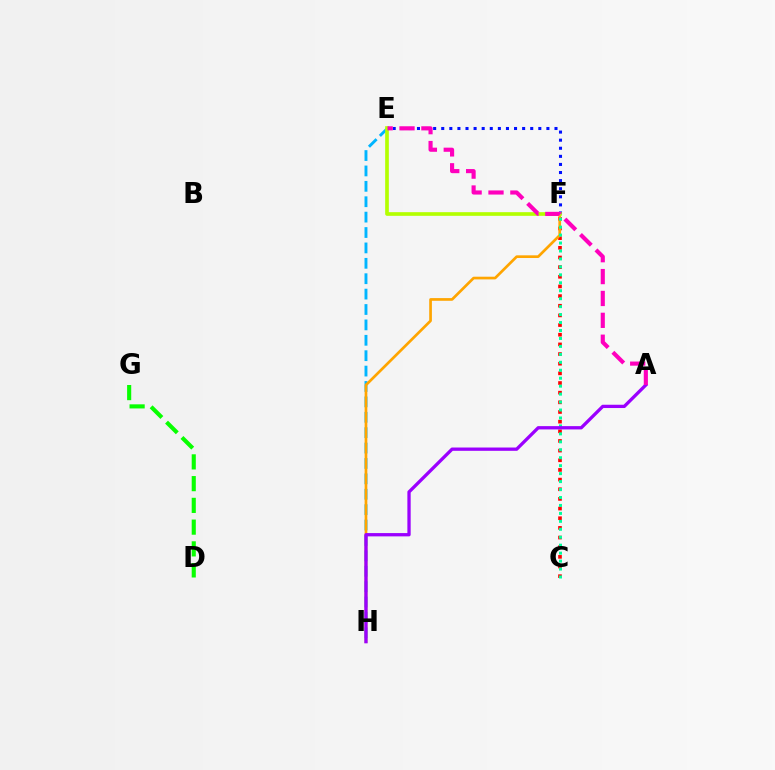{('E', 'H'): [{'color': '#00b5ff', 'line_style': 'dashed', 'thickness': 2.09}], ('C', 'F'): [{'color': '#ff0000', 'line_style': 'dotted', 'thickness': 2.62}, {'color': '#00ff9d', 'line_style': 'dotted', 'thickness': 2.16}], ('D', 'G'): [{'color': '#08ff00', 'line_style': 'dashed', 'thickness': 2.95}], ('F', 'H'): [{'color': '#ffa500', 'line_style': 'solid', 'thickness': 1.94}], ('E', 'F'): [{'color': '#0010ff', 'line_style': 'dotted', 'thickness': 2.2}, {'color': '#b3ff00', 'line_style': 'solid', 'thickness': 2.64}], ('A', 'H'): [{'color': '#9b00ff', 'line_style': 'solid', 'thickness': 2.37}], ('A', 'E'): [{'color': '#ff00bd', 'line_style': 'dashed', 'thickness': 2.97}]}